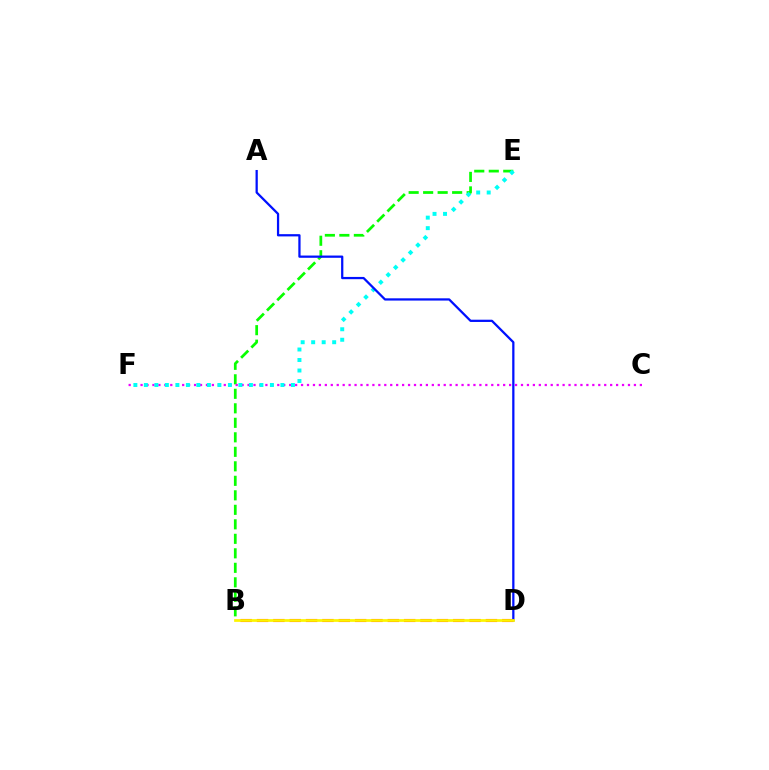{('B', 'E'): [{'color': '#08ff00', 'line_style': 'dashed', 'thickness': 1.97}], ('C', 'F'): [{'color': '#ee00ff', 'line_style': 'dotted', 'thickness': 1.62}], ('E', 'F'): [{'color': '#00fff6', 'line_style': 'dotted', 'thickness': 2.85}], ('B', 'D'): [{'color': '#ff0000', 'line_style': 'dashed', 'thickness': 2.22}, {'color': '#fcf500', 'line_style': 'solid', 'thickness': 1.97}], ('A', 'D'): [{'color': '#0010ff', 'line_style': 'solid', 'thickness': 1.62}]}